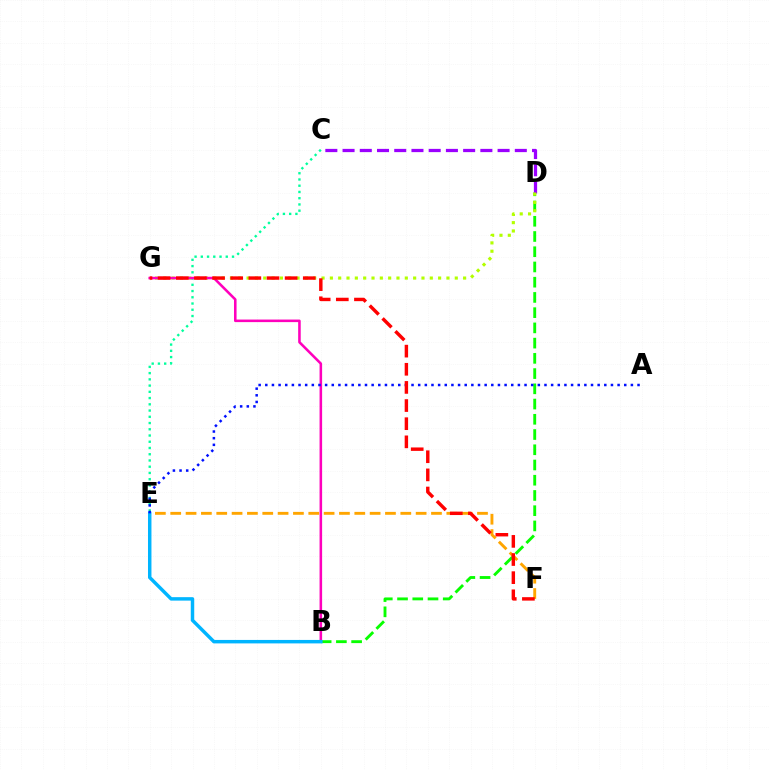{('B', 'D'): [{'color': '#08ff00', 'line_style': 'dashed', 'thickness': 2.07}], ('C', 'D'): [{'color': '#9b00ff', 'line_style': 'dashed', 'thickness': 2.34}], ('D', 'G'): [{'color': '#b3ff00', 'line_style': 'dotted', 'thickness': 2.26}], ('C', 'E'): [{'color': '#00ff9d', 'line_style': 'dotted', 'thickness': 1.7}], ('B', 'G'): [{'color': '#ff00bd', 'line_style': 'solid', 'thickness': 1.85}], ('E', 'F'): [{'color': '#ffa500', 'line_style': 'dashed', 'thickness': 2.08}], ('B', 'E'): [{'color': '#00b5ff', 'line_style': 'solid', 'thickness': 2.49}], ('A', 'E'): [{'color': '#0010ff', 'line_style': 'dotted', 'thickness': 1.81}], ('F', 'G'): [{'color': '#ff0000', 'line_style': 'dashed', 'thickness': 2.46}]}